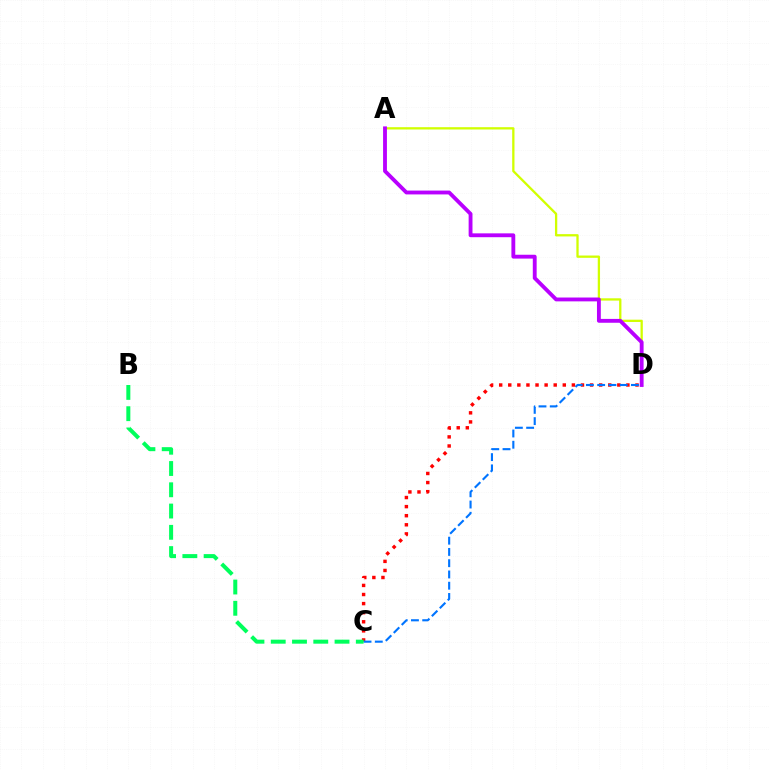{('A', 'D'): [{'color': '#d1ff00', 'line_style': 'solid', 'thickness': 1.65}, {'color': '#b900ff', 'line_style': 'solid', 'thickness': 2.77}], ('C', 'D'): [{'color': '#ff0000', 'line_style': 'dotted', 'thickness': 2.47}, {'color': '#0074ff', 'line_style': 'dashed', 'thickness': 1.53}], ('B', 'C'): [{'color': '#00ff5c', 'line_style': 'dashed', 'thickness': 2.89}]}